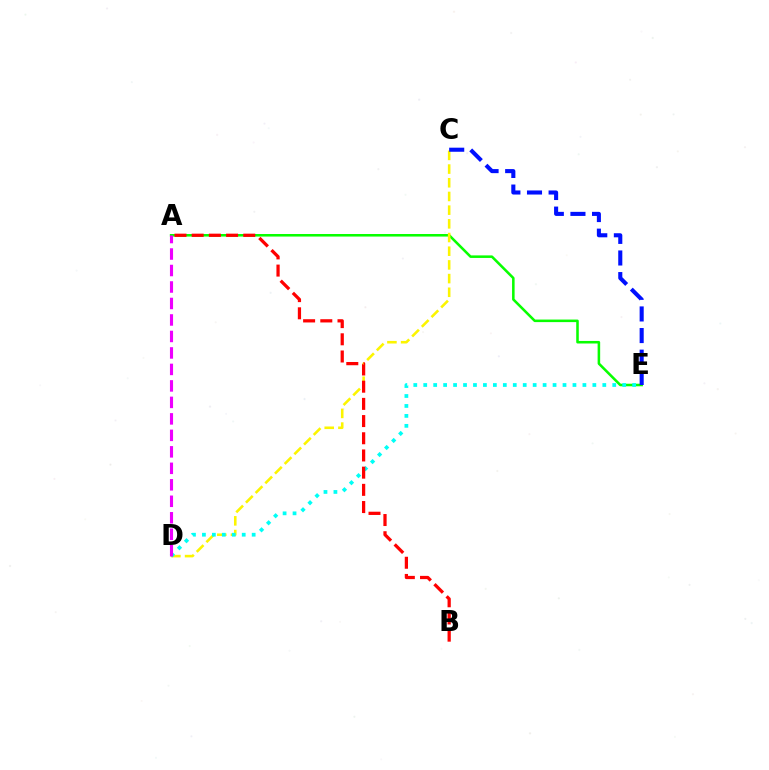{('A', 'E'): [{'color': '#08ff00', 'line_style': 'solid', 'thickness': 1.84}], ('C', 'D'): [{'color': '#fcf500', 'line_style': 'dashed', 'thickness': 1.86}], ('D', 'E'): [{'color': '#00fff6', 'line_style': 'dotted', 'thickness': 2.7}], ('C', 'E'): [{'color': '#0010ff', 'line_style': 'dashed', 'thickness': 2.94}], ('A', 'D'): [{'color': '#ee00ff', 'line_style': 'dashed', 'thickness': 2.24}], ('A', 'B'): [{'color': '#ff0000', 'line_style': 'dashed', 'thickness': 2.34}]}